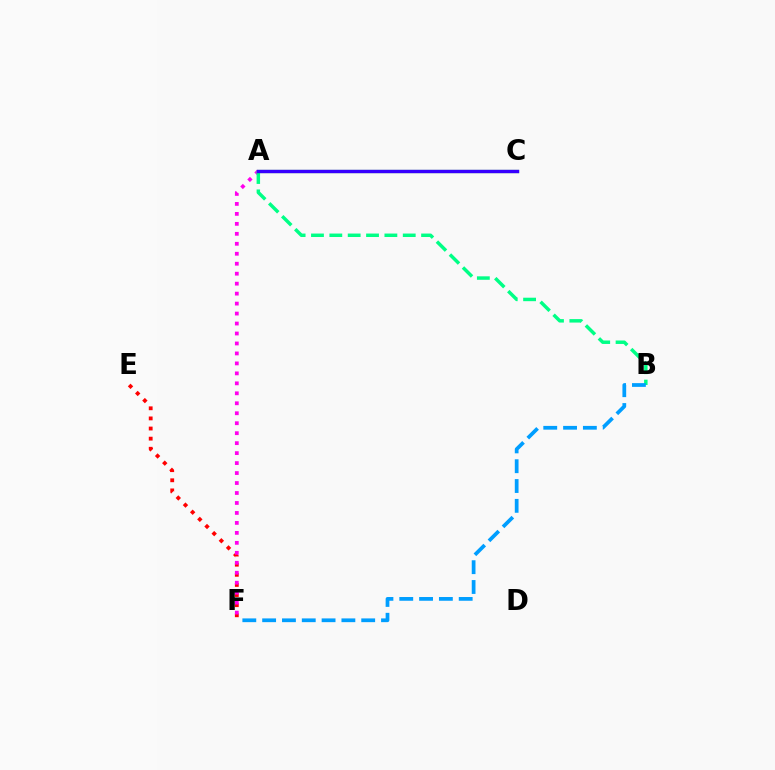{('A', 'C'): [{'color': '#4fff00', 'line_style': 'solid', 'thickness': 2.3}, {'color': '#ffd500', 'line_style': 'dotted', 'thickness': 1.86}, {'color': '#3700ff', 'line_style': 'solid', 'thickness': 2.45}], ('E', 'F'): [{'color': '#ff0000', 'line_style': 'dotted', 'thickness': 2.75}], ('A', 'F'): [{'color': '#ff00ed', 'line_style': 'dotted', 'thickness': 2.71}], ('A', 'B'): [{'color': '#00ff86', 'line_style': 'dashed', 'thickness': 2.49}], ('B', 'F'): [{'color': '#009eff', 'line_style': 'dashed', 'thickness': 2.69}]}